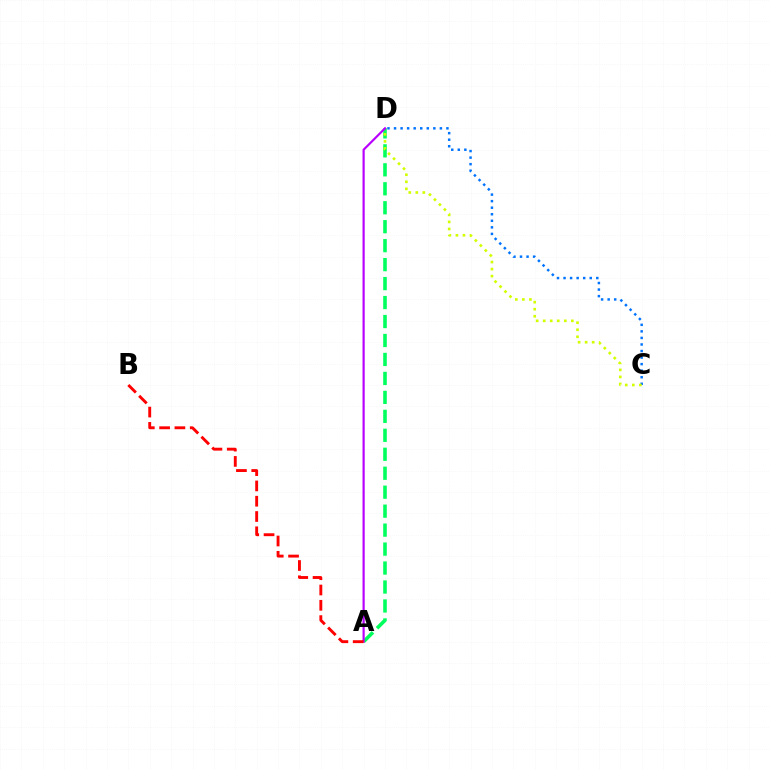{('C', 'D'): [{'color': '#0074ff', 'line_style': 'dotted', 'thickness': 1.78}, {'color': '#d1ff00', 'line_style': 'dotted', 'thickness': 1.91}], ('A', 'D'): [{'color': '#00ff5c', 'line_style': 'dashed', 'thickness': 2.58}, {'color': '#b900ff', 'line_style': 'solid', 'thickness': 1.57}], ('A', 'B'): [{'color': '#ff0000', 'line_style': 'dashed', 'thickness': 2.08}]}